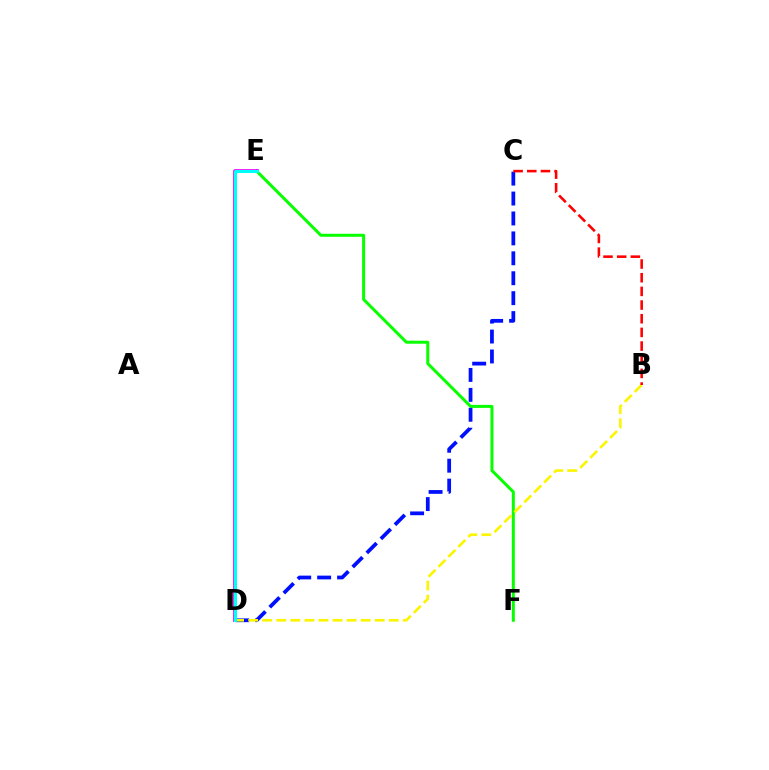{('E', 'F'): [{'color': '#08ff00', 'line_style': 'solid', 'thickness': 2.16}], ('C', 'D'): [{'color': '#0010ff', 'line_style': 'dashed', 'thickness': 2.71}], ('B', 'D'): [{'color': '#fcf500', 'line_style': 'dashed', 'thickness': 1.91}], ('D', 'E'): [{'color': '#ee00ff', 'line_style': 'solid', 'thickness': 2.65}, {'color': '#00fff6', 'line_style': 'solid', 'thickness': 2.17}], ('B', 'C'): [{'color': '#ff0000', 'line_style': 'dashed', 'thickness': 1.86}]}